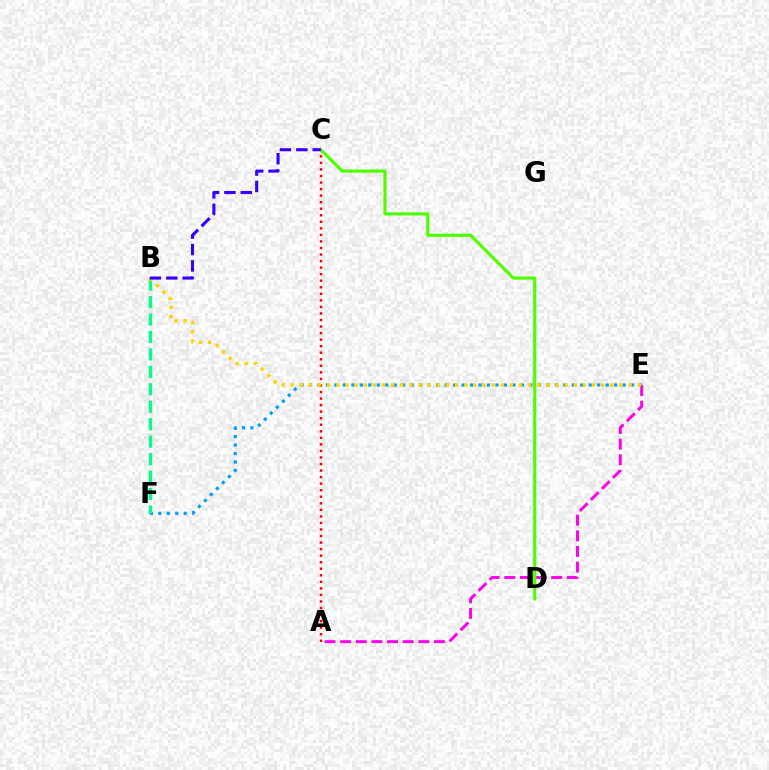{('A', 'C'): [{'color': '#ff0000', 'line_style': 'dotted', 'thickness': 1.78}], ('A', 'E'): [{'color': '#ff00ed', 'line_style': 'dashed', 'thickness': 2.12}], ('E', 'F'): [{'color': '#009eff', 'line_style': 'dotted', 'thickness': 2.3}], ('B', 'F'): [{'color': '#00ff86', 'line_style': 'dashed', 'thickness': 2.37}], ('B', 'E'): [{'color': '#ffd500', 'line_style': 'dotted', 'thickness': 2.48}], ('C', 'D'): [{'color': '#4fff00', 'line_style': 'solid', 'thickness': 2.29}], ('B', 'C'): [{'color': '#3700ff', 'line_style': 'dashed', 'thickness': 2.23}]}